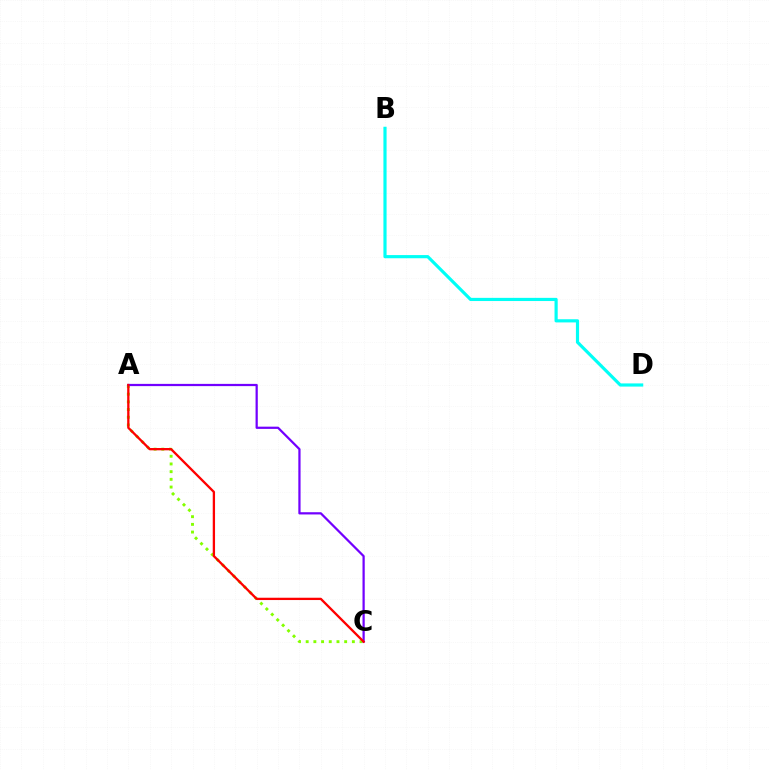{('A', 'C'): [{'color': '#84ff00', 'line_style': 'dotted', 'thickness': 2.09}, {'color': '#7200ff', 'line_style': 'solid', 'thickness': 1.61}, {'color': '#ff0000', 'line_style': 'solid', 'thickness': 1.66}], ('B', 'D'): [{'color': '#00fff6', 'line_style': 'solid', 'thickness': 2.28}]}